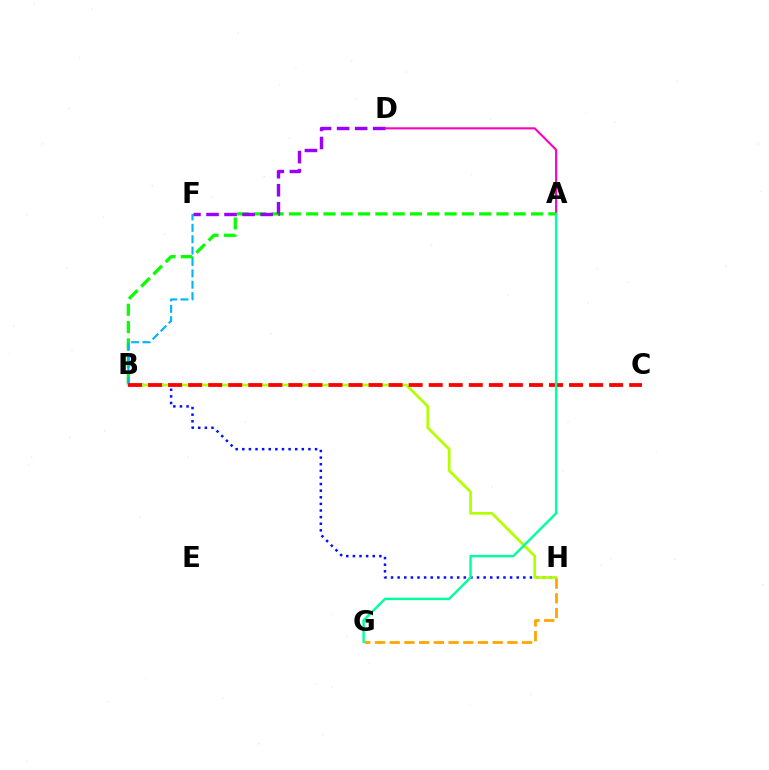{('B', 'H'): [{'color': '#0010ff', 'line_style': 'dotted', 'thickness': 1.8}, {'color': '#b3ff00', 'line_style': 'solid', 'thickness': 1.96}], ('A', 'B'): [{'color': '#08ff00', 'line_style': 'dashed', 'thickness': 2.35}], ('B', 'F'): [{'color': '#00b5ff', 'line_style': 'dashed', 'thickness': 1.55}], ('A', 'D'): [{'color': '#ff00bd', 'line_style': 'solid', 'thickness': 1.52}], ('G', 'H'): [{'color': '#ffa500', 'line_style': 'dashed', 'thickness': 2.0}], ('D', 'F'): [{'color': '#9b00ff', 'line_style': 'dashed', 'thickness': 2.45}], ('B', 'C'): [{'color': '#ff0000', 'line_style': 'dashed', 'thickness': 2.72}], ('A', 'G'): [{'color': '#00ff9d', 'line_style': 'solid', 'thickness': 1.74}]}